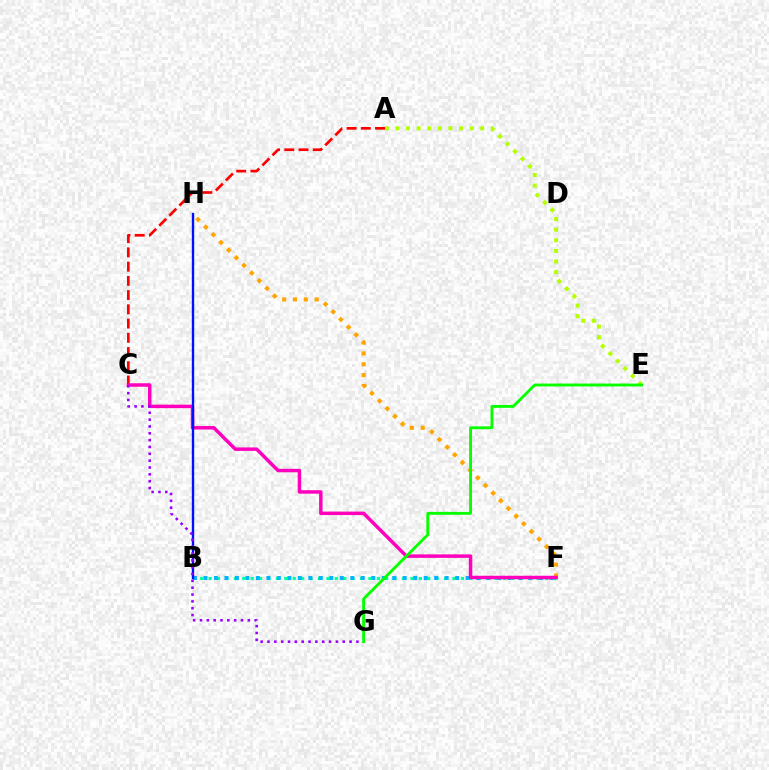{('A', 'E'): [{'color': '#b3ff00', 'line_style': 'dotted', 'thickness': 2.88}], ('A', 'C'): [{'color': '#ff0000', 'line_style': 'dashed', 'thickness': 1.93}], ('B', 'F'): [{'color': '#00ff9d', 'line_style': 'dotted', 'thickness': 2.28}, {'color': '#00b5ff', 'line_style': 'dotted', 'thickness': 2.85}], ('F', 'H'): [{'color': '#ffa500', 'line_style': 'dotted', 'thickness': 2.94}], ('C', 'F'): [{'color': '#ff00bd', 'line_style': 'solid', 'thickness': 2.51}], ('B', 'H'): [{'color': '#0010ff', 'line_style': 'solid', 'thickness': 1.7}], ('C', 'G'): [{'color': '#9b00ff', 'line_style': 'dotted', 'thickness': 1.86}], ('E', 'G'): [{'color': '#08ff00', 'line_style': 'solid', 'thickness': 2.08}]}